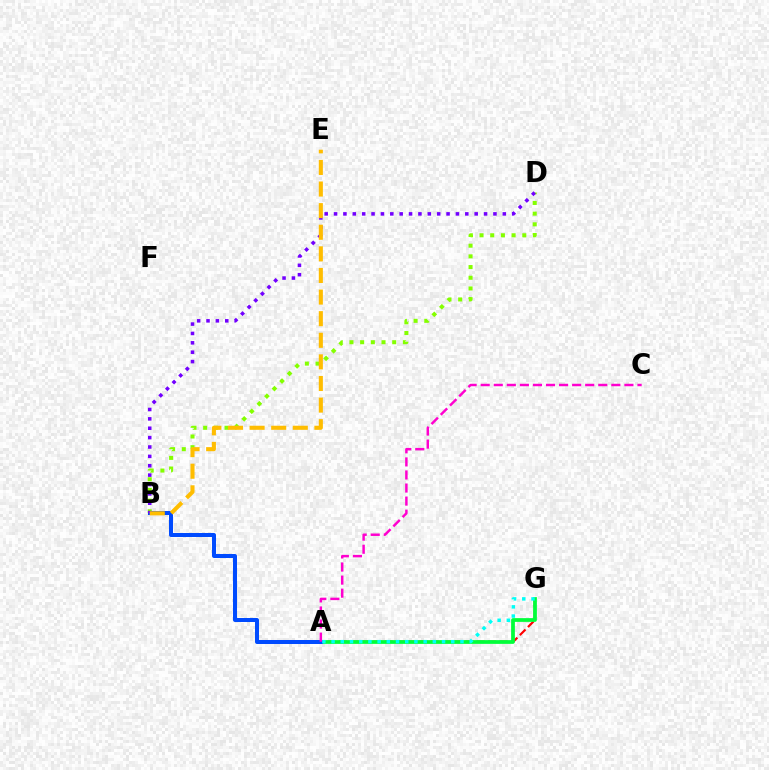{('A', 'G'): [{'color': '#ff0000', 'line_style': 'dashed', 'thickness': 1.56}, {'color': '#00ff39', 'line_style': 'solid', 'thickness': 2.7}, {'color': '#00fff6', 'line_style': 'dotted', 'thickness': 2.5}], ('B', 'D'): [{'color': '#84ff00', 'line_style': 'dotted', 'thickness': 2.9}, {'color': '#7200ff', 'line_style': 'dotted', 'thickness': 2.55}], ('A', 'B'): [{'color': '#004bff', 'line_style': 'solid', 'thickness': 2.89}], ('B', 'E'): [{'color': '#ffbd00', 'line_style': 'dashed', 'thickness': 2.94}], ('A', 'C'): [{'color': '#ff00cf', 'line_style': 'dashed', 'thickness': 1.77}]}